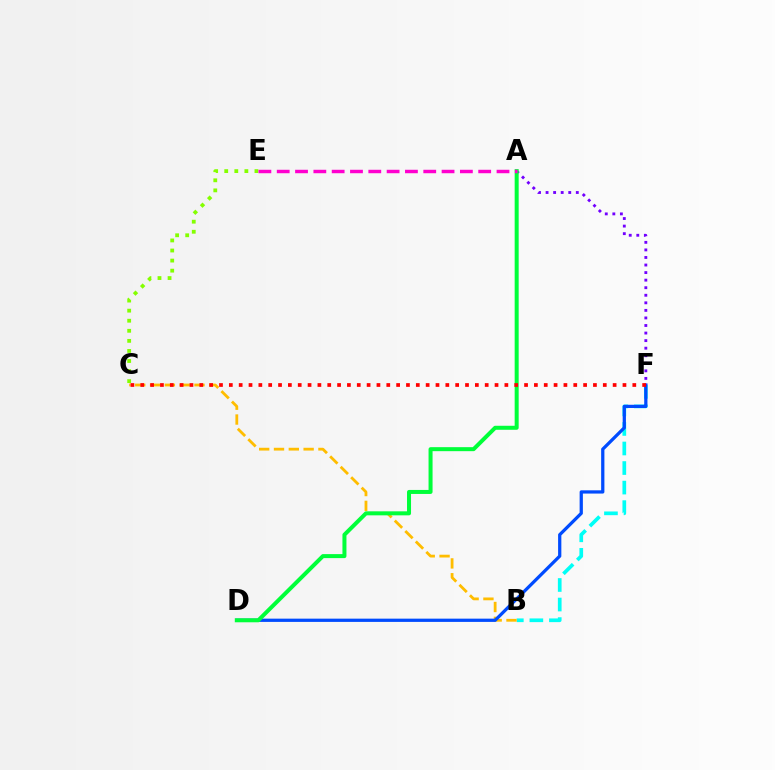{('B', 'F'): [{'color': '#00fff6', 'line_style': 'dashed', 'thickness': 2.66}], ('B', 'C'): [{'color': '#ffbd00', 'line_style': 'dashed', 'thickness': 2.01}], ('D', 'F'): [{'color': '#004bff', 'line_style': 'solid', 'thickness': 2.34}], ('A', 'F'): [{'color': '#7200ff', 'line_style': 'dotted', 'thickness': 2.05}], ('A', 'D'): [{'color': '#00ff39', 'line_style': 'solid', 'thickness': 2.88}], ('C', 'F'): [{'color': '#ff0000', 'line_style': 'dotted', 'thickness': 2.67}], ('C', 'E'): [{'color': '#84ff00', 'line_style': 'dotted', 'thickness': 2.74}], ('A', 'E'): [{'color': '#ff00cf', 'line_style': 'dashed', 'thickness': 2.49}]}